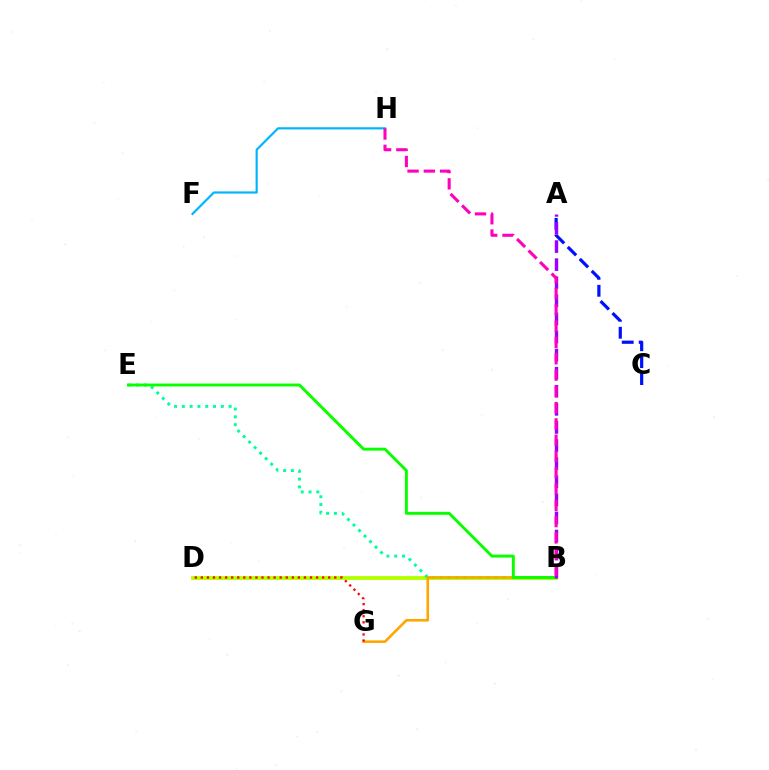{('B', 'D'): [{'color': '#b3ff00', 'line_style': 'solid', 'thickness': 2.77}], ('F', 'H'): [{'color': '#00b5ff', 'line_style': 'solid', 'thickness': 1.57}], ('B', 'E'): [{'color': '#00ff9d', 'line_style': 'dotted', 'thickness': 2.12}, {'color': '#08ff00', 'line_style': 'solid', 'thickness': 2.1}], ('B', 'G'): [{'color': '#ffa500', 'line_style': 'solid', 'thickness': 1.87}], ('A', 'C'): [{'color': '#0010ff', 'line_style': 'dashed', 'thickness': 2.3}], ('D', 'G'): [{'color': '#ff0000', 'line_style': 'dotted', 'thickness': 1.65}], ('A', 'B'): [{'color': '#9b00ff', 'line_style': 'dashed', 'thickness': 2.46}], ('B', 'H'): [{'color': '#ff00bd', 'line_style': 'dashed', 'thickness': 2.21}]}